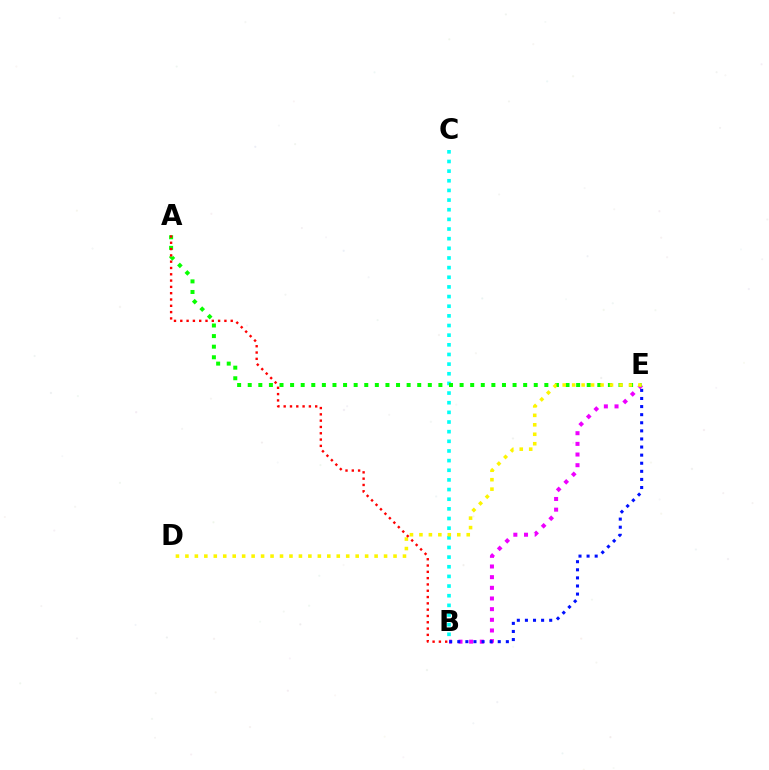{('B', 'C'): [{'color': '#00fff6', 'line_style': 'dotted', 'thickness': 2.62}], ('B', 'E'): [{'color': '#ee00ff', 'line_style': 'dotted', 'thickness': 2.9}, {'color': '#0010ff', 'line_style': 'dotted', 'thickness': 2.2}], ('A', 'E'): [{'color': '#08ff00', 'line_style': 'dotted', 'thickness': 2.88}], ('D', 'E'): [{'color': '#fcf500', 'line_style': 'dotted', 'thickness': 2.57}], ('A', 'B'): [{'color': '#ff0000', 'line_style': 'dotted', 'thickness': 1.71}]}